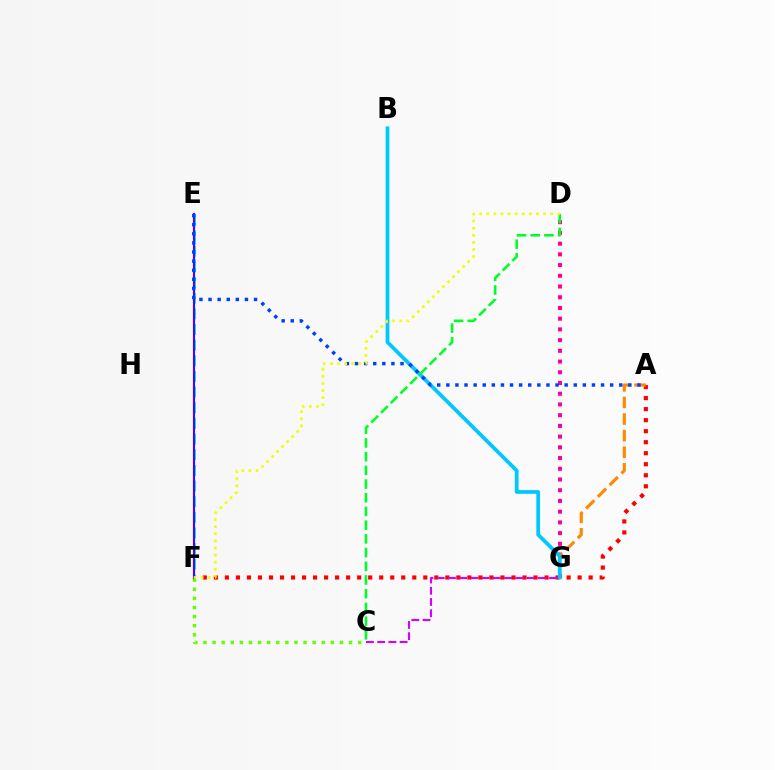{('A', 'F'): [{'color': '#ff0000', 'line_style': 'dotted', 'thickness': 2.99}], ('C', 'F'): [{'color': '#66ff00', 'line_style': 'dotted', 'thickness': 2.47}], ('D', 'G'): [{'color': '#ff00a0', 'line_style': 'dotted', 'thickness': 2.91}], ('E', 'F'): [{'color': '#00ffaf', 'line_style': 'dashed', 'thickness': 2.13}, {'color': '#4f00ff', 'line_style': 'solid', 'thickness': 1.55}], ('A', 'G'): [{'color': '#ff8800', 'line_style': 'dashed', 'thickness': 2.25}], ('B', 'G'): [{'color': '#00c7ff', 'line_style': 'solid', 'thickness': 2.7}], ('C', 'G'): [{'color': '#d600ff', 'line_style': 'dashed', 'thickness': 1.53}], ('A', 'E'): [{'color': '#003fff', 'line_style': 'dotted', 'thickness': 2.47}], ('C', 'D'): [{'color': '#00ff27', 'line_style': 'dashed', 'thickness': 1.86}], ('D', 'F'): [{'color': '#eeff00', 'line_style': 'dotted', 'thickness': 1.93}]}